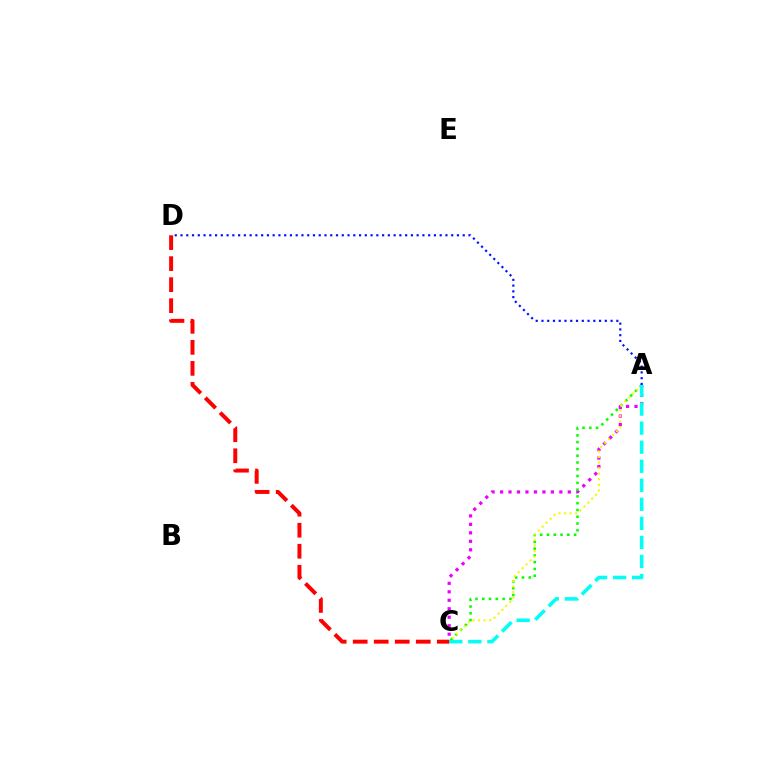{('A', 'C'): [{'color': '#ee00ff', 'line_style': 'dotted', 'thickness': 2.3}, {'color': '#08ff00', 'line_style': 'dotted', 'thickness': 1.84}, {'color': '#fcf500', 'line_style': 'dotted', 'thickness': 1.51}, {'color': '#00fff6', 'line_style': 'dashed', 'thickness': 2.59}], ('A', 'D'): [{'color': '#0010ff', 'line_style': 'dotted', 'thickness': 1.56}], ('C', 'D'): [{'color': '#ff0000', 'line_style': 'dashed', 'thickness': 2.86}]}